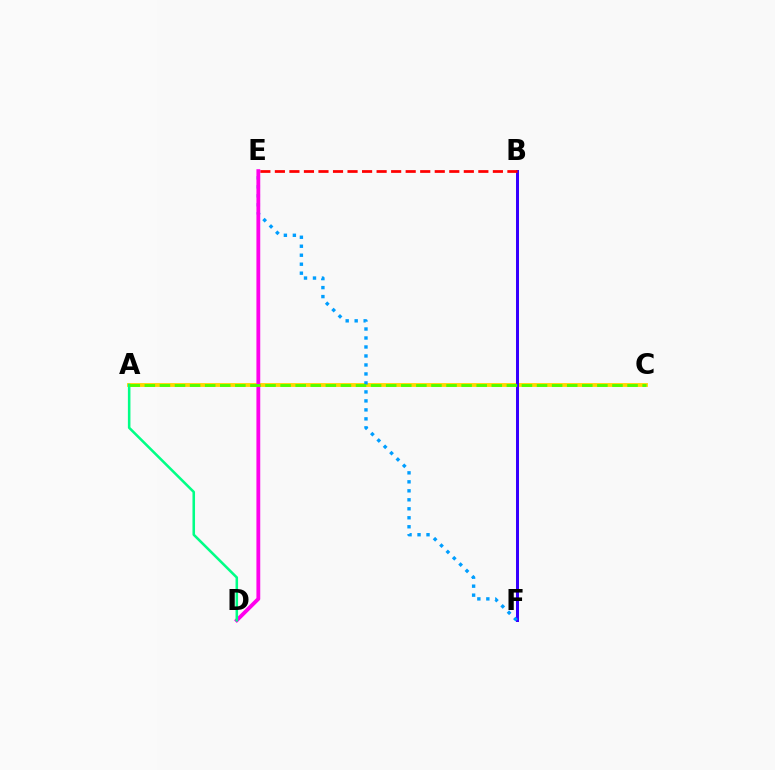{('A', 'C'): [{'color': '#ffd500', 'line_style': 'solid', 'thickness': 2.76}, {'color': '#4fff00', 'line_style': 'dashed', 'thickness': 2.05}], ('B', 'F'): [{'color': '#3700ff', 'line_style': 'solid', 'thickness': 2.16}], ('B', 'E'): [{'color': '#ff0000', 'line_style': 'dashed', 'thickness': 1.97}], ('E', 'F'): [{'color': '#009eff', 'line_style': 'dotted', 'thickness': 2.44}], ('D', 'E'): [{'color': '#ff00ed', 'line_style': 'solid', 'thickness': 2.75}], ('A', 'D'): [{'color': '#00ff86', 'line_style': 'solid', 'thickness': 1.84}]}